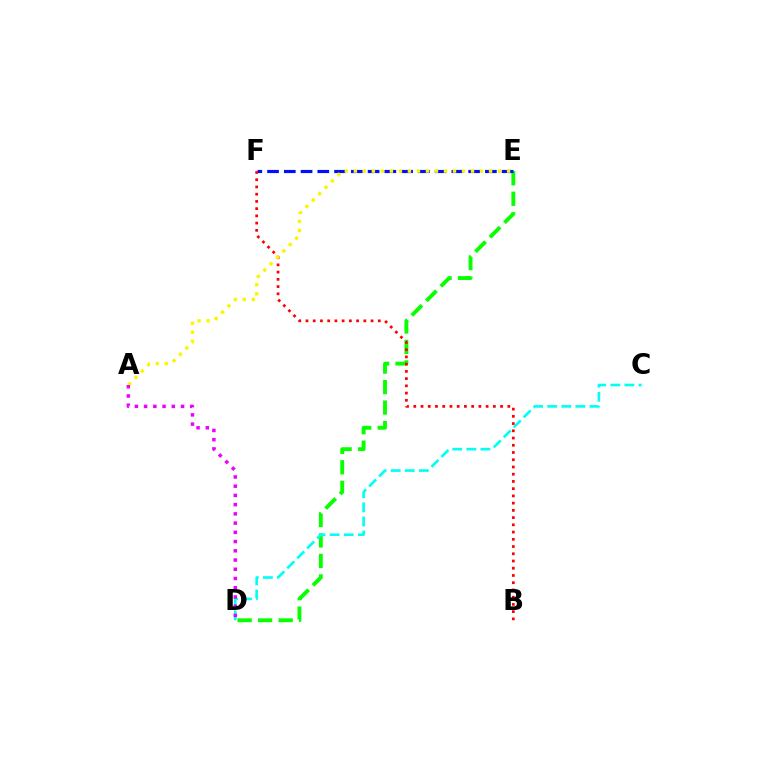{('D', 'E'): [{'color': '#08ff00', 'line_style': 'dashed', 'thickness': 2.79}], ('E', 'F'): [{'color': '#0010ff', 'line_style': 'dashed', 'thickness': 2.28}], ('B', 'F'): [{'color': '#ff0000', 'line_style': 'dotted', 'thickness': 1.97}], ('C', 'D'): [{'color': '#00fff6', 'line_style': 'dashed', 'thickness': 1.91}], ('A', 'E'): [{'color': '#fcf500', 'line_style': 'dotted', 'thickness': 2.45}], ('A', 'D'): [{'color': '#ee00ff', 'line_style': 'dotted', 'thickness': 2.51}]}